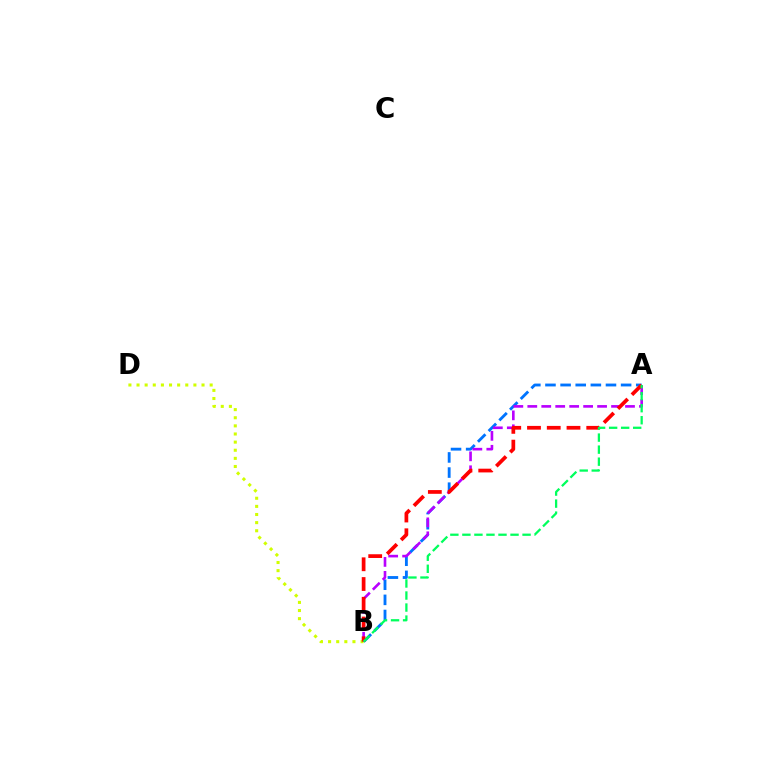{('A', 'B'): [{'color': '#0074ff', 'line_style': 'dashed', 'thickness': 2.06}, {'color': '#b900ff', 'line_style': 'dashed', 'thickness': 1.9}, {'color': '#ff0000', 'line_style': 'dashed', 'thickness': 2.68}, {'color': '#00ff5c', 'line_style': 'dashed', 'thickness': 1.63}], ('B', 'D'): [{'color': '#d1ff00', 'line_style': 'dotted', 'thickness': 2.21}]}